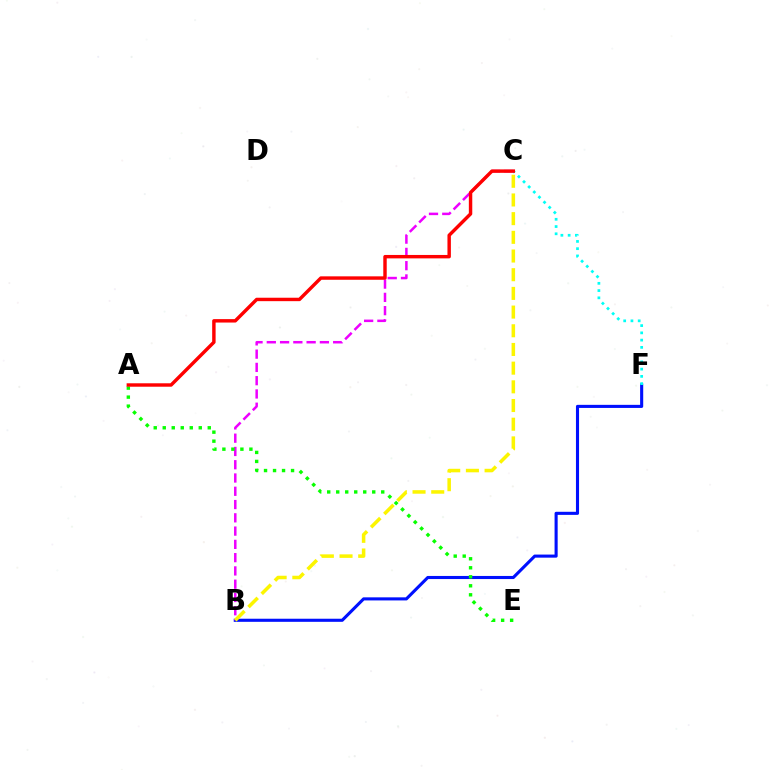{('B', 'F'): [{'color': '#0010ff', 'line_style': 'solid', 'thickness': 2.23}], ('B', 'C'): [{'color': '#ee00ff', 'line_style': 'dashed', 'thickness': 1.8}, {'color': '#fcf500', 'line_style': 'dashed', 'thickness': 2.54}], ('C', 'F'): [{'color': '#00fff6', 'line_style': 'dotted', 'thickness': 1.97}], ('A', 'E'): [{'color': '#08ff00', 'line_style': 'dotted', 'thickness': 2.45}], ('A', 'C'): [{'color': '#ff0000', 'line_style': 'solid', 'thickness': 2.47}]}